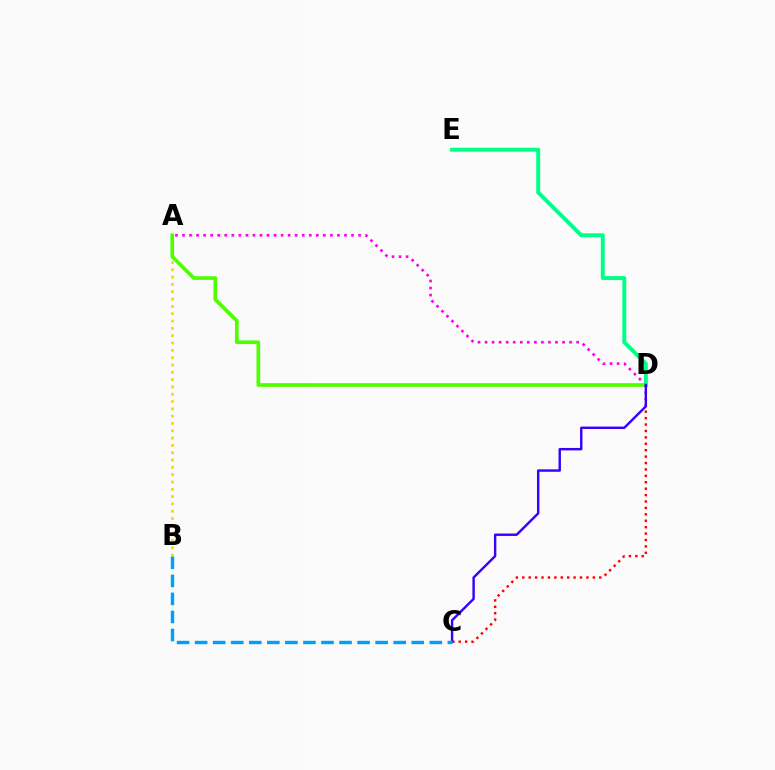{('A', 'B'): [{'color': '#ffd500', 'line_style': 'dotted', 'thickness': 1.99}], ('A', 'D'): [{'color': '#ff00ed', 'line_style': 'dotted', 'thickness': 1.91}, {'color': '#4fff00', 'line_style': 'solid', 'thickness': 2.64}], ('D', 'E'): [{'color': '#00ff86', 'line_style': 'solid', 'thickness': 2.83}], ('C', 'D'): [{'color': '#ff0000', 'line_style': 'dotted', 'thickness': 1.74}, {'color': '#3700ff', 'line_style': 'solid', 'thickness': 1.74}], ('B', 'C'): [{'color': '#009eff', 'line_style': 'dashed', 'thickness': 2.45}]}